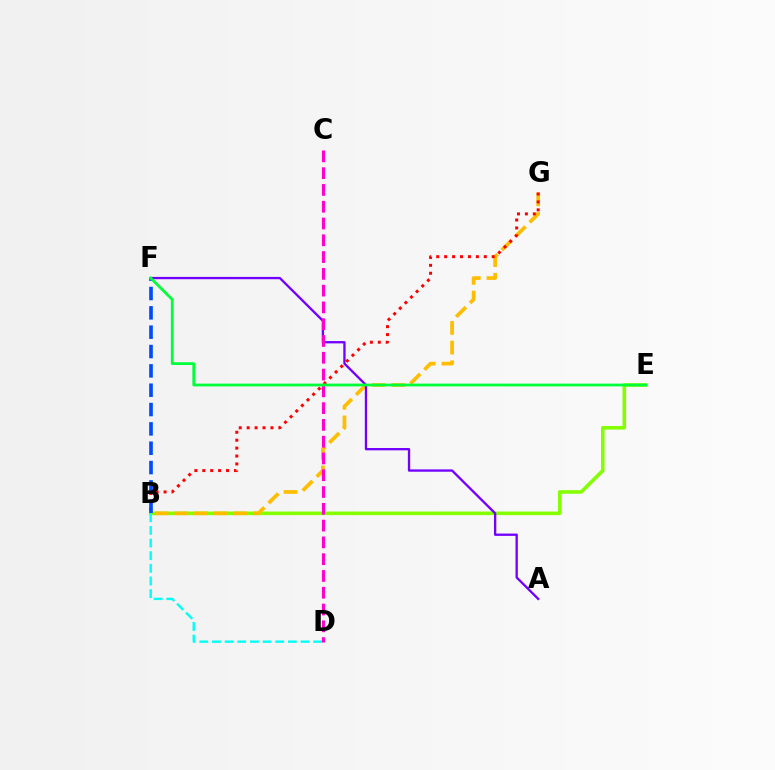{('B', 'E'): [{'color': '#84ff00', 'line_style': 'solid', 'thickness': 2.58}], ('B', 'G'): [{'color': '#ffbd00', 'line_style': 'dashed', 'thickness': 2.67}, {'color': '#ff0000', 'line_style': 'dotted', 'thickness': 2.15}], ('B', 'D'): [{'color': '#00fff6', 'line_style': 'dashed', 'thickness': 1.72}], ('A', 'F'): [{'color': '#7200ff', 'line_style': 'solid', 'thickness': 1.67}], ('C', 'D'): [{'color': '#ff00cf', 'line_style': 'dashed', 'thickness': 2.28}], ('B', 'F'): [{'color': '#004bff', 'line_style': 'dashed', 'thickness': 2.63}], ('E', 'F'): [{'color': '#00ff39', 'line_style': 'solid', 'thickness': 1.99}]}